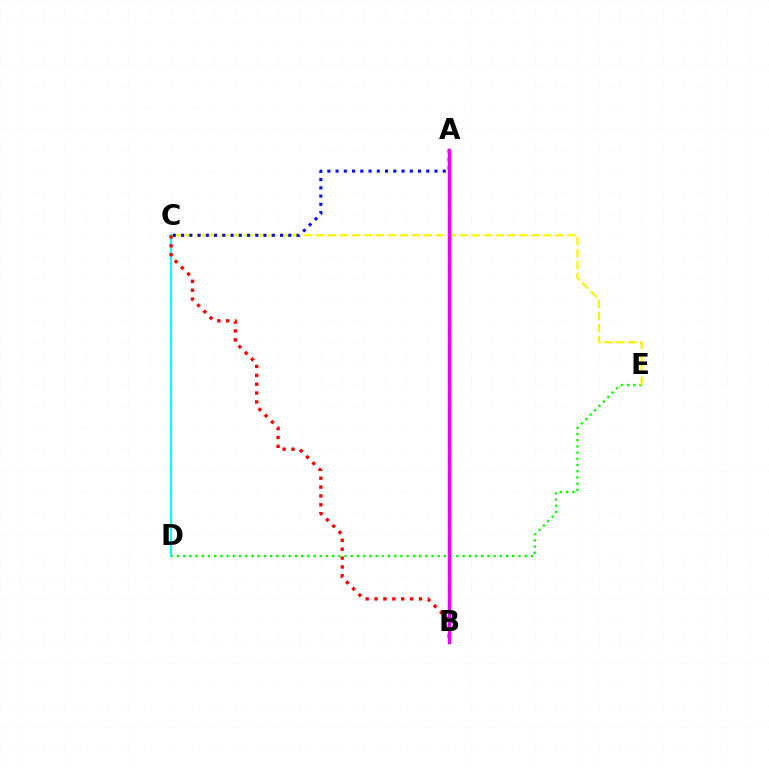{('C', 'D'): [{'color': '#00fff6', 'line_style': 'solid', 'thickness': 1.52}], ('B', 'C'): [{'color': '#ff0000', 'line_style': 'dotted', 'thickness': 2.41}], ('D', 'E'): [{'color': '#08ff00', 'line_style': 'dotted', 'thickness': 1.69}], ('C', 'E'): [{'color': '#fcf500', 'line_style': 'dashed', 'thickness': 1.62}], ('A', 'C'): [{'color': '#0010ff', 'line_style': 'dotted', 'thickness': 2.24}], ('A', 'B'): [{'color': '#ee00ff', 'line_style': 'solid', 'thickness': 2.5}]}